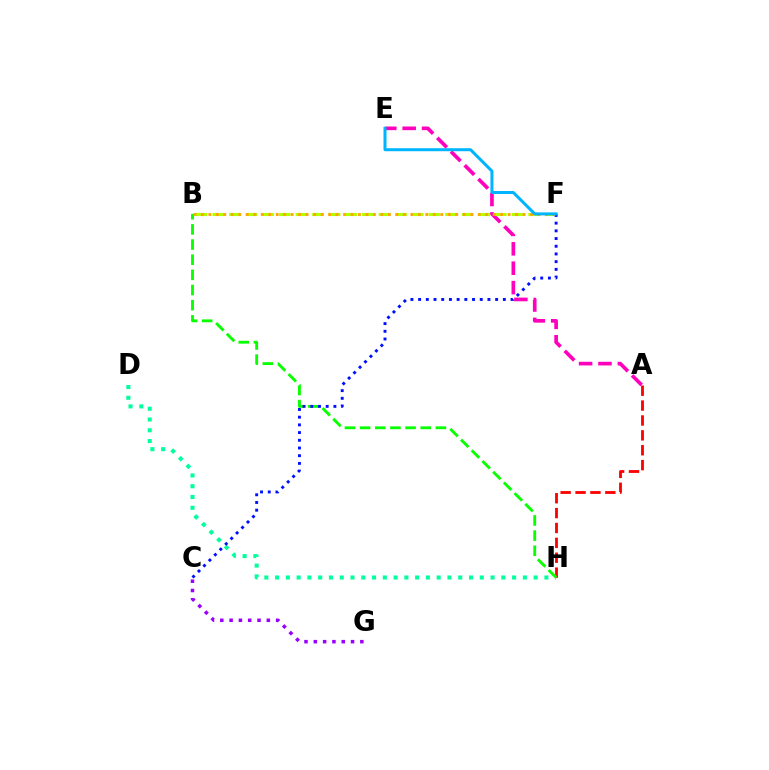{('A', 'H'): [{'color': '#ff0000', 'line_style': 'dashed', 'thickness': 2.02}], ('D', 'H'): [{'color': '#00ff9d', 'line_style': 'dotted', 'thickness': 2.93}], ('A', 'E'): [{'color': '#ff00bd', 'line_style': 'dashed', 'thickness': 2.63}], ('B', 'H'): [{'color': '#08ff00', 'line_style': 'dashed', 'thickness': 2.06}], ('B', 'F'): [{'color': '#b3ff00', 'line_style': 'dashed', 'thickness': 2.26}, {'color': '#ffa500', 'line_style': 'dotted', 'thickness': 2.03}], ('C', 'G'): [{'color': '#9b00ff', 'line_style': 'dotted', 'thickness': 2.53}], ('C', 'F'): [{'color': '#0010ff', 'line_style': 'dotted', 'thickness': 2.09}], ('E', 'F'): [{'color': '#00b5ff', 'line_style': 'solid', 'thickness': 2.17}]}